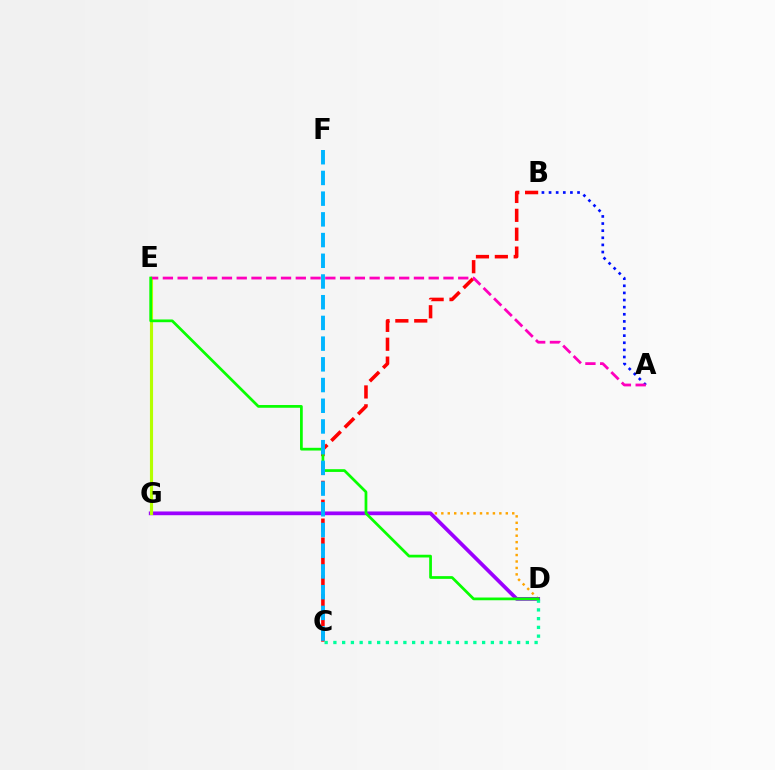{('D', 'G'): [{'color': '#ffa500', 'line_style': 'dotted', 'thickness': 1.75}, {'color': '#9b00ff', 'line_style': 'solid', 'thickness': 2.7}], ('B', 'C'): [{'color': '#ff0000', 'line_style': 'dashed', 'thickness': 2.57}], ('E', 'G'): [{'color': '#b3ff00', 'line_style': 'solid', 'thickness': 2.25}], ('C', 'D'): [{'color': '#00ff9d', 'line_style': 'dotted', 'thickness': 2.38}], ('A', 'B'): [{'color': '#0010ff', 'line_style': 'dotted', 'thickness': 1.93}], ('A', 'E'): [{'color': '#ff00bd', 'line_style': 'dashed', 'thickness': 2.01}], ('D', 'E'): [{'color': '#08ff00', 'line_style': 'solid', 'thickness': 1.97}], ('C', 'F'): [{'color': '#00b5ff', 'line_style': 'dashed', 'thickness': 2.81}]}